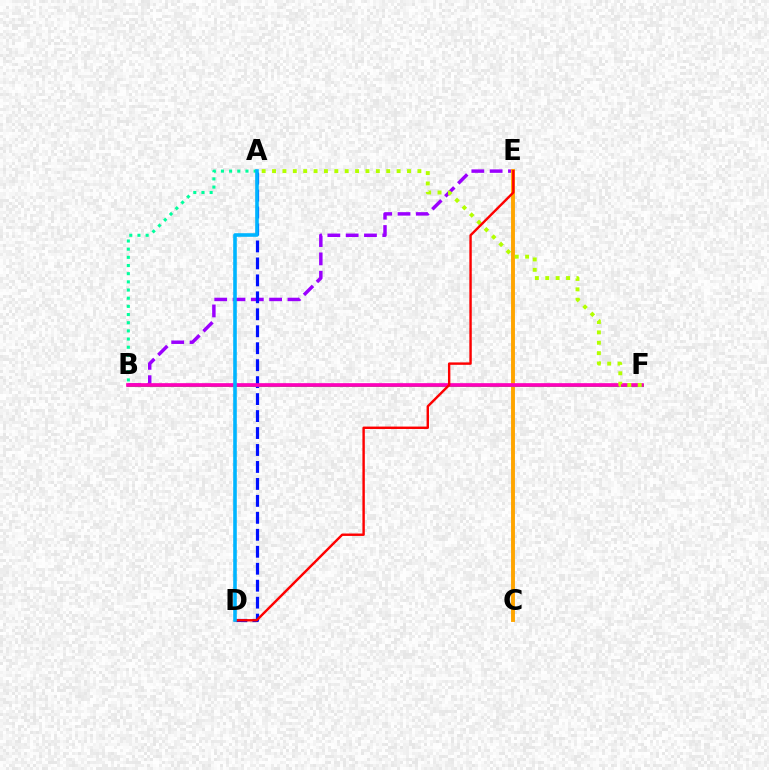{('A', 'B'): [{'color': '#00ff9d', 'line_style': 'dotted', 'thickness': 2.22}], ('B', 'E'): [{'color': '#9b00ff', 'line_style': 'dashed', 'thickness': 2.49}], ('C', 'E'): [{'color': '#ffa500', 'line_style': 'solid', 'thickness': 2.81}], ('B', 'F'): [{'color': '#08ff00', 'line_style': 'solid', 'thickness': 2.05}, {'color': '#ff00bd', 'line_style': 'solid', 'thickness': 2.65}], ('A', 'D'): [{'color': '#0010ff', 'line_style': 'dashed', 'thickness': 2.3}, {'color': '#00b5ff', 'line_style': 'solid', 'thickness': 2.59}], ('A', 'F'): [{'color': '#b3ff00', 'line_style': 'dotted', 'thickness': 2.82}], ('D', 'E'): [{'color': '#ff0000', 'line_style': 'solid', 'thickness': 1.74}]}